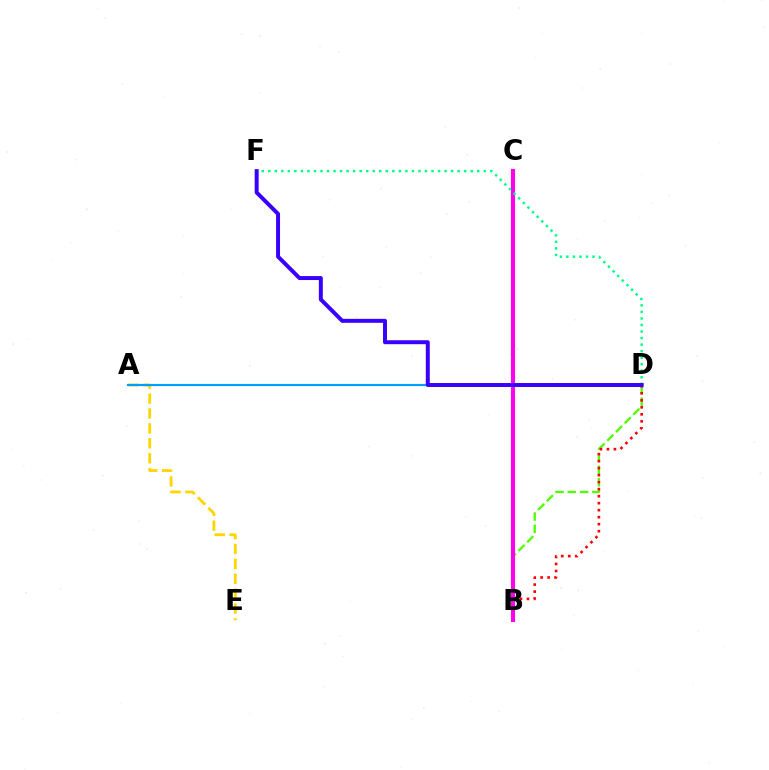{('B', 'D'): [{'color': '#4fff00', 'line_style': 'dashed', 'thickness': 1.67}, {'color': '#ff0000', 'line_style': 'dotted', 'thickness': 1.9}], ('B', 'C'): [{'color': '#ff00ed', 'line_style': 'solid', 'thickness': 2.94}], ('D', 'F'): [{'color': '#00ff86', 'line_style': 'dotted', 'thickness': 1.77}, {'color': '#3700ff', 'line_style': 'solid', 'thickness': 2.85}], ('A', 'E'): [{'color': '#ffd500', 'line_style': 'dashed', 'thickness': 2.02}], ('A', 'D'): [{'color': '#009eff', 'line_style': 'solid', 'thickness': 1.57}]}